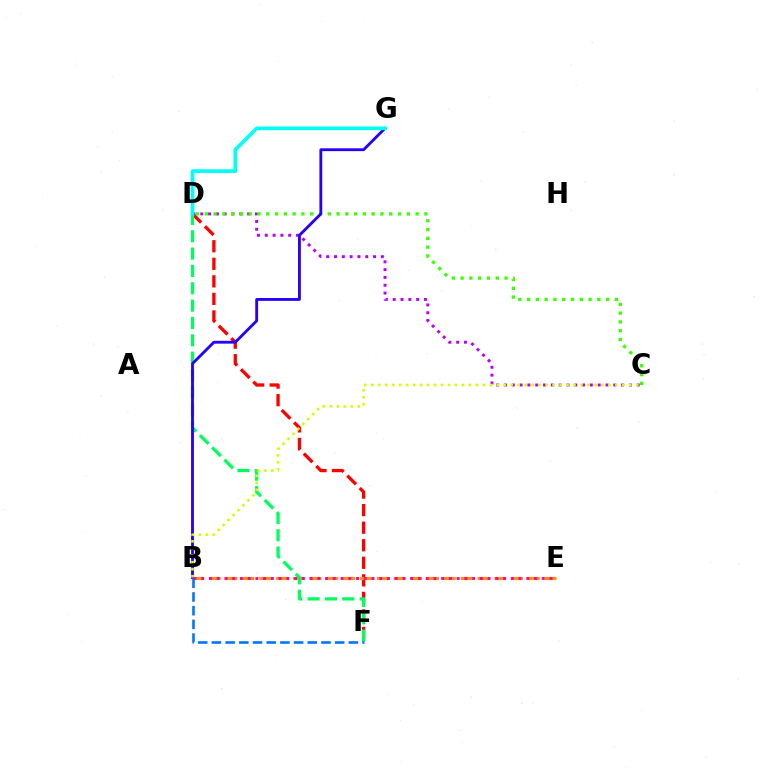{('D', 'F'): [{'color': '#ff0000', 'line_style': 'dashed', 'thickness': 2.38}, {'color': '#00ff5c', 'line_style': 'dashed', 'thickness': 2.36}], ('B', 'E'): [{'color': '#ff9400', 'line_style': 'dashed', 'thickness': 2.28}, {'color': '#ff00ac', 'line_style': 'dotted', 'thickness': 2.1}], ('C', 'D'): [{'color': '#b900ff', 'line_style': 'dotted', 'thickness': 2.12}, {'color': '#3dff00', 'line_style': 'dotted', 'thickness': 2.39}], ('B', 'G'): [{'color': '#2500ff', 'line_style': 'solid', 'thickness': 2.04}], ('B', 'C'): [{'color': '#d1ff00', 'line_style': 'dotted', 'thickness': 1.89}], ('D', 'G'): [{'color': '#00fff6', 'line_style': 'solid', 'thickness': 2.64}], ('B', 'F'): [{'color': '#0074ff', 'line_style': 'dashed', 'thickness': 1.86}]}